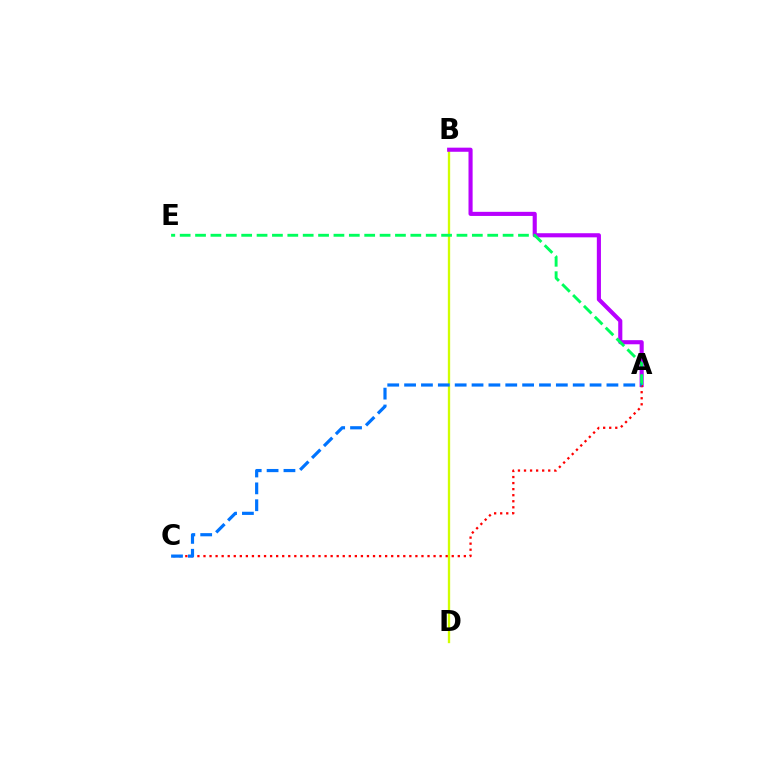{('B', 'D'): [{'color': '#d1ff00', 'line_style': 'solid', 'thickness': 1.68}], ('A', 'B'): [{'color': '#b900ff', 'line_style': 'solid', 'thickness': 2.96}], ('A', 'E'): [{'color': '#00ff5c', 'line_style': 'dashed', 'thickness': 2.09}], ('A', 'C'): [{'color': '#ff0000', 'line_style': 'dotted', 'thickness': 1.65}, {'color': '#0074ff', 'line_style': 'dashed', 'thickness': 2.29}]}